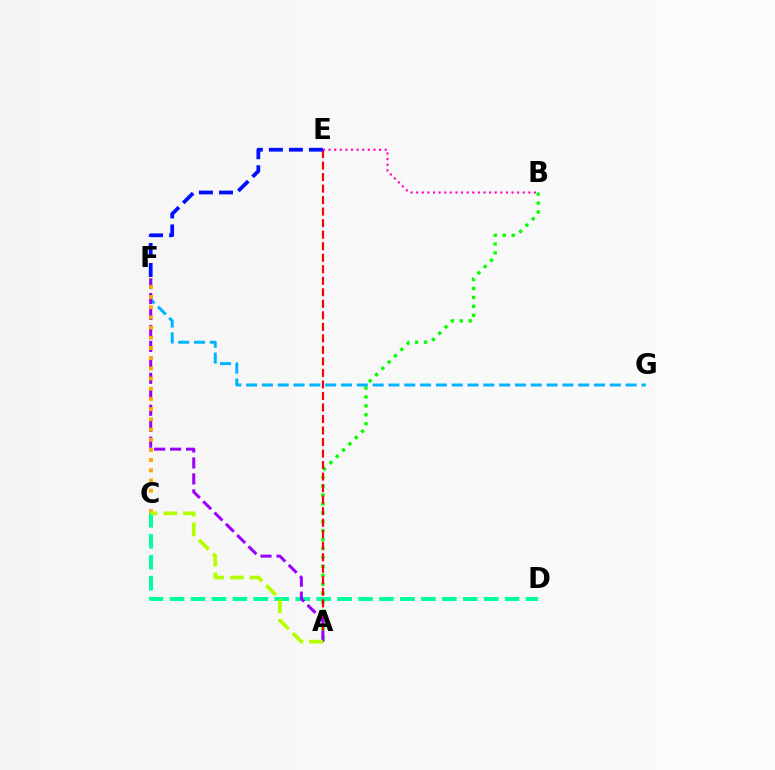{('C', 'D'): [{'color': '#00ff9d', 'line_style': 'dashed', 'thickness': 2.85}], ('A', 'B'): [{'color': '#08ff00', 'line_style': 'dotted', 'thickness': 2.42}], ('A', 'E'): [{'color': '#ff0000', 'line_style': 'dashed', 'thickness': 1.57}], ('F', 'G'): [{'color': '#00b5ff', 'line_style': 'dashed', 'thickness': 2.15}], ('A', 'F'): [{'color': '#9b00ff', 'line_style': 'dashed', 'thickness': 2.17}], ('C', 'F'): [{'color': '#ffa500', 'line_style': 'dotted', 'thickness': 2.77}], ('A', 'C'): [{'color': '#b3ff00', 'line_style': 'dashed', 'thickness': 2.68}], ('B', 'E'): [{'color': '#ff00bd', 'line_style': 'dotted', 'thickness': 1.52}], ('E', 'F'): [{'color': '#0010ff', 'line_style': 'dashed', 'thickness': 2.72}]}